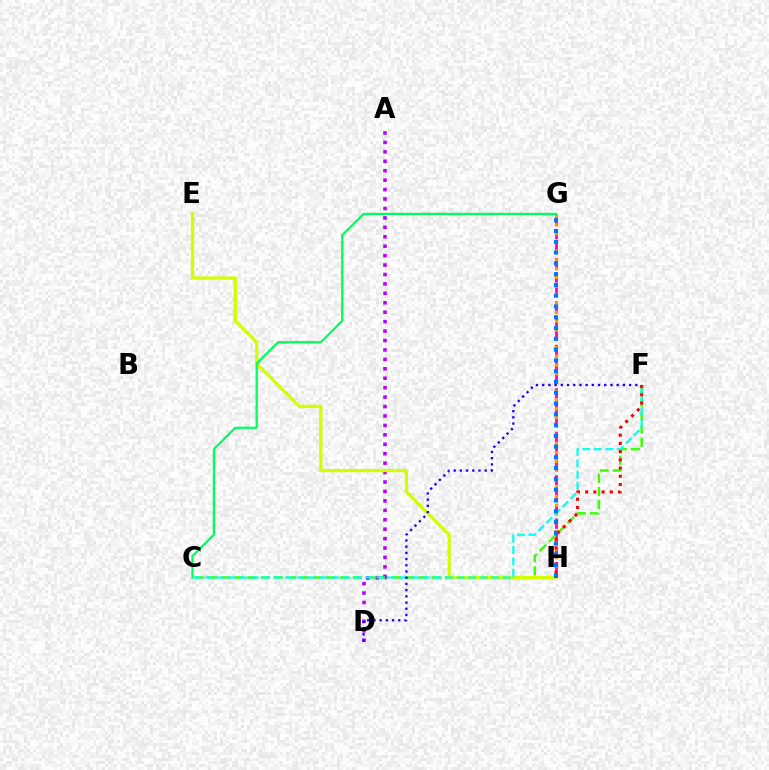{('G', 'H'): [{'color': '#ff00ac', 'line_style': 'dashed', 'thickness': 1.97}, {'color': '#ff9400', 'line_style': 'dotted', 'thickness': 2.38}, {'color': '#0074ff', 'line_style': 'dotted', 'thickness': 2.93}], ('C', 'F'): [{'color': '#3dff00', 'line_style': 'dashed', 'thickness': 1.79}, {'color': '#00fff6', 'line_style': 'dashed', 'thickness': 1.55}], ('A', 'D'): [{'color': '#b900ff', 'line_style': 'dotted', 'thickness': 2.56}], ('E', 'H'): [{'color': '#d1ff00', 'line_style': 'solid', 'thickness': 2.36}], ('C', 'G'): [{'color': '#00ff5c', 'line_style': 'solid', 'thickness': 1.61}], ('D', 'F'): [{'color': '#2500ff', 'line_style': 'dotted', 'thickness': 1.69}], ('F', 'H'): [{'color': '#ff0000', 'line_style': 'dotted', 'thickness': 2.23}]}